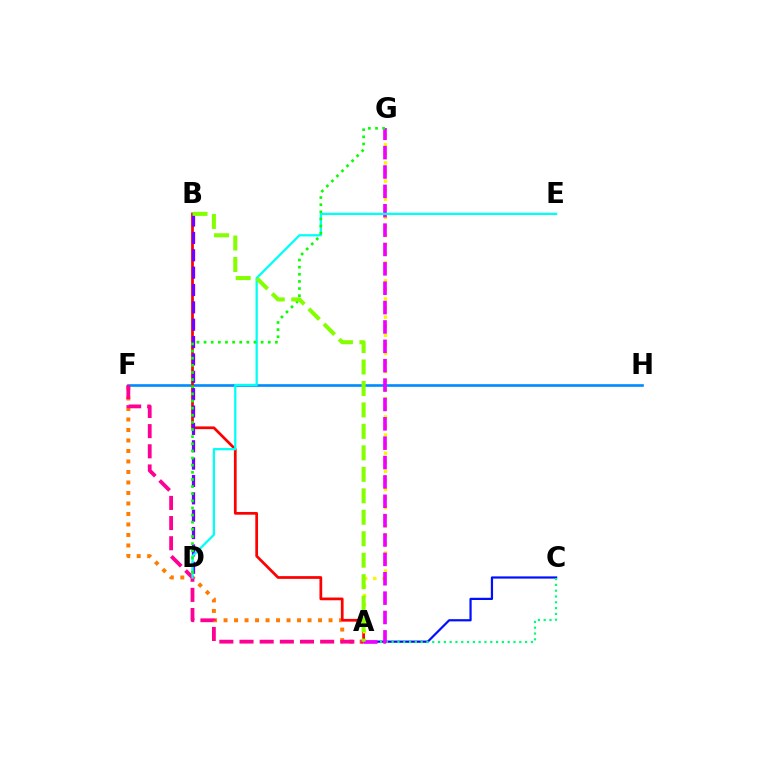{('A', 'C'): [{'color': '#0010ff', 'line_style': 'solid', 'thickness': 1.6}, {'color': '#00ff74', 'line_style': 'dotted', 'thickness': 1.58}], ('F', 'H'): [{'color': '#008cff', 'line_style': 'solid', 'thickness': 1.91}], ('A', 'F'): [{'color': '#ff7c00', 'line_style': 'dotted', 'thickness': 2.85}, {'color': '#ff0094', 'line_style': 'dashed', 'thickness': 2.74}], ('A', 'B'): [{'color': '#ff0000', 'line_style': 'solid', 'thickness': 1.97}, {'color': '#84ff00', 'line_style': 'dashed', 'thickness': 2.92}], ('A', 'G'): [{'color': '#fcf500', 'line_style': 'dotted', 'thickness': 2.46}, {'color': '#ee00ff', 'line_style': 'dashed', 'thickness': 2.63}], ('B', 'D'): [{'color': '#7200ff', 'line_style': 'dashed', 'thickness': 2.36}], ('D', 'E'): [{'color': '#00fff6', 'line_style': 'solid', 'thickness': 1.63}], ('D', 'G'): [{'color': '#08ff00', 'line_style': 'dotted', 'thickness': 1.94}]}